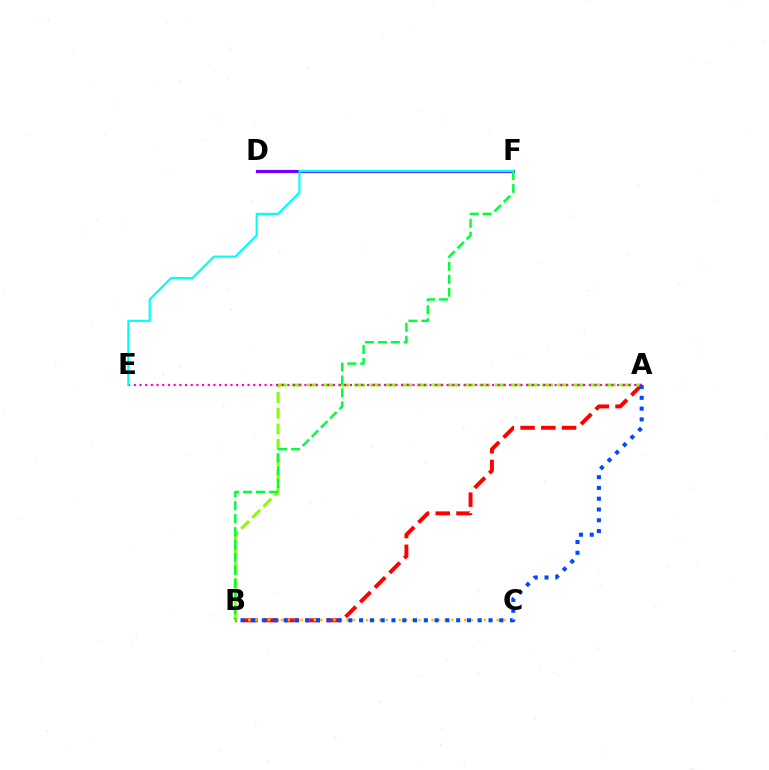{('A', 'B'): [{'color': '#ff0000', 'line_style': 'dashed', 'thickness': 2.82}, {'color': '#84ff00', 'line_style': 'dashed', 'thickness': 2.13}, {'color': '#004bff', 'line_style': 'dotted', 'thickness': 2.93}], ('D', 'F'): [{'color': '#7200ff', 'line_style': 'solid', 'thickness': 2.28}], ('A', 'E'): [{'color': '#ff00cf', 'line_style': 'dotted', 'thickness': 1.54}], ('B', 'C'): [{'color': '#ffbd00', 'line_style': 'dotted', 'thickness': 1.78}], ('B', 'F'): [{'color': '#00ff39', 'line_style': 'dashed', 'thickness': 1.76}], ('E', 'F'): [{'color': '#00fff6', 'line_style': 'solid', 'thickness': 1.56}]}